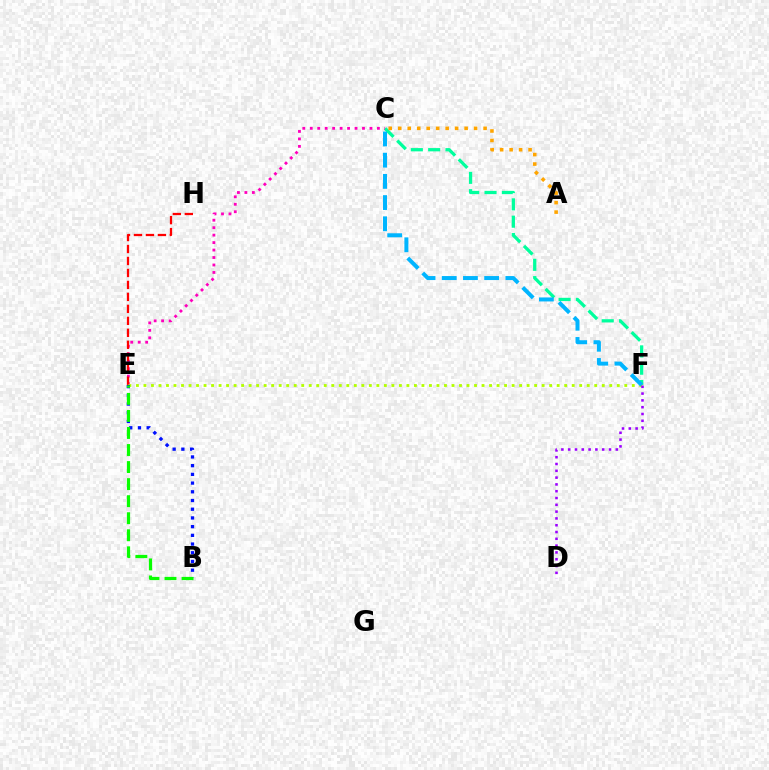{('C', 'F'): [{'color': '#00ff9d', 'line_style': 'dashed', 'thickness': 2.35}, {'color': '#00b5ff', 'line_style': 'dashed', 'thickness': 2.88}], ('C', 'E'): [{'color': '#ff00bd', 'line_style': 'dotted', 'thickness': 2.03}], ('E', 'H'): [{'color': '#ff0000', 'line_style': 'dashed', 'thickness': 1.63}], ('A', 'C'): [{'color': '#ffa500', 'line_style': 'dotted', 'thickness': 2.58}], ('E', 'F'): [{'color': '#b3ff00', 'line_style': 'dotted', 'thickness': 2.04}], ('D', 'F'): [{'color': '#9b00ff', 'line_style': 'dotted', 'thickness': 1.85}], ('B', 'E'): [{'color': '#0010ff', 'line_style': 'dotted', 'thickness': 2.37}, {'color': '#08ff00', 'line_style': 'dashed', 'thickness': 2.32}]}